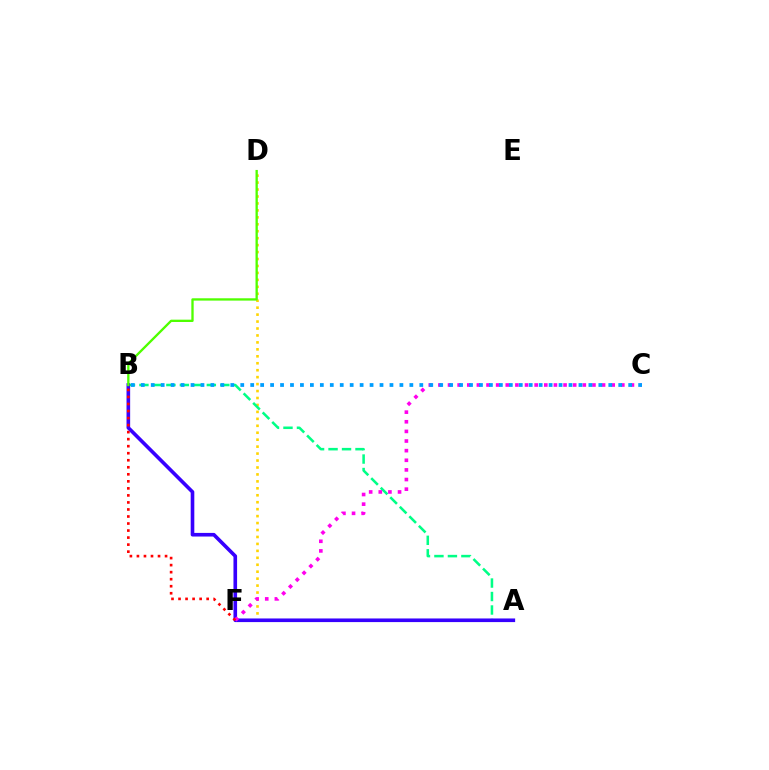{('D', 'F'): [{'color': '#ffd500', 'line_style': 'dotted', 'thickness': 1.89}], ('A', 'B'): [{'color': '#00ff86', 'line_style': 'dashed', 'thickness': 1.83}, {'color': '#3700ff', 'line_style': 'solid', 'thickness': 2.61}], ('C', 'F'): [{'color': '#ff00ed', 'line_style': 'dotted', 'thickness': 2.62}], ('B', 'C'): [{'color': '#009eff', 'line_style': 'dotted', 'thickness': 2.7}], ('B', 'F'): [{'color': '#ff0000', 'line_style': 'dotted', 'thickness': 1.91}], ('B', 'D'): [{'color': '#4fff00', 'line_style': 'solid', 'thickness': 1.67}]}